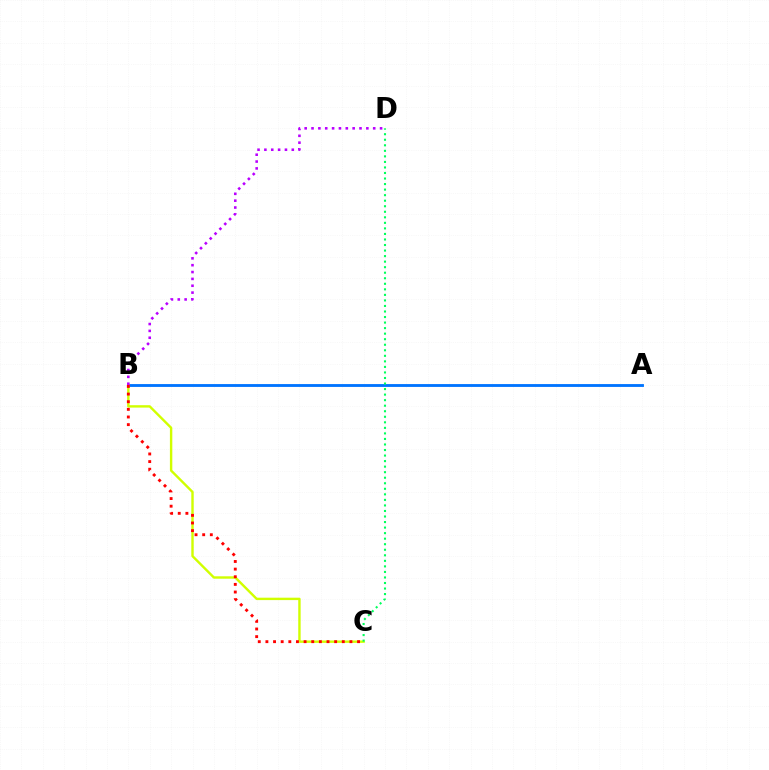{('A', 'B'): [{'color': '#0074ff', 'line_style': 'solid', 'thickness': 2.05}], ('B', 'C'): [{'color': '#d1ff00', 'line_style': 'solid', 'thickness': 1.73}, {'color': '#ff0000', 'line_style': 'dotted', 'thickness': 2.08}], ('C', 'D'): [{'color': '#00ff5c', 'line_style': 'dotted', 'thickness': 1.51}], ('B', 'D'): [{'color': '#b900ff', 'line_style': 'dotted', 'thickness': 1.86}]}